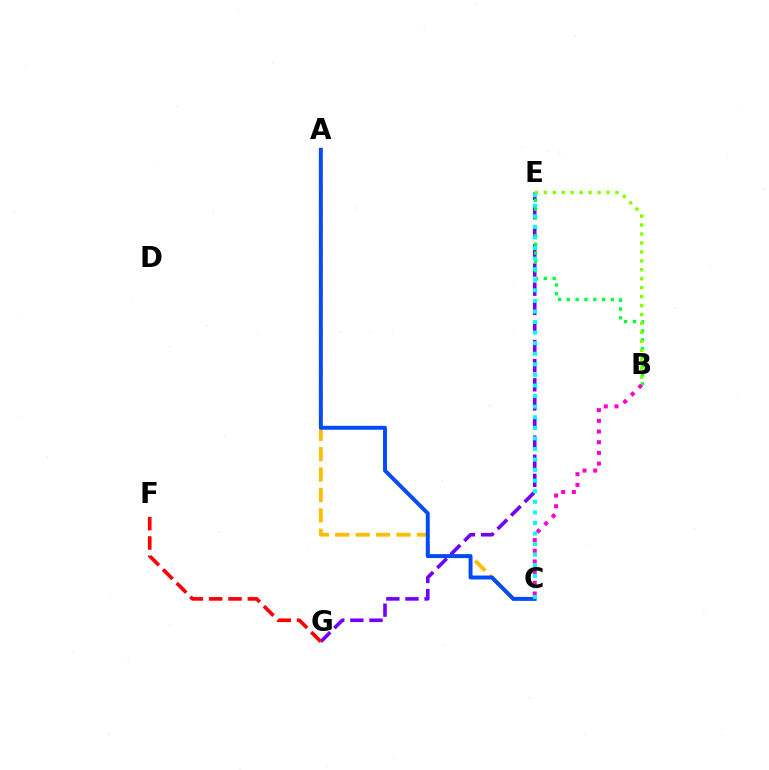{('E', 'G'): [{'color': '#7200ff', 'line_style': 'dashed', 'thickness': 2.6}], ('A', 'C'): [{'color': '#ffbd00', 'line_style': 'dashed', 'thickness': 2.77}, {'color': '#004bff', 'line_style': 'solid', 'thickness': 2.83}], ('B', 'E'): [{'color': '#00ff39', 'line_style': 'dotted', 'thickness': 2.39}, {'color': '#84ff00', 'line_style': 'dotted', 'thickness': 2.43}], ('B', 'C'): [{'color': '#ff00cf', 'line_style': 'dotted', 'thickness': 2.9}], ('F', 'G'): [{'color': '#ff0000', 'line_style': 'dashed', 'thickness': 2.63}], ('C', 'E'): [{'color': '#00fff6', 'line_style': 'dotted', 'thickness': 2.87}]}